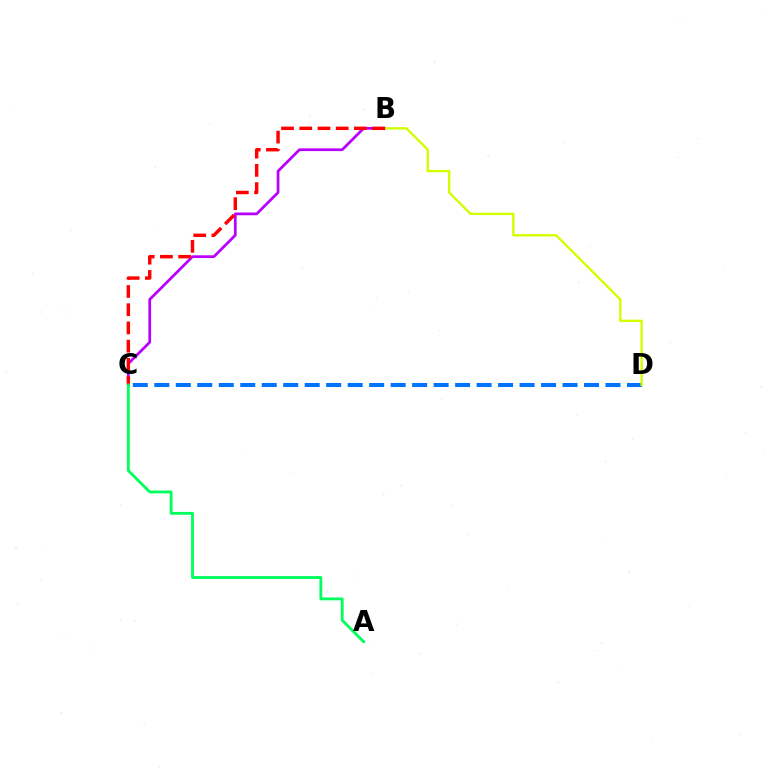{('C', 'D'): [{'color': '#0074ff', 'line_style': 'dashed', 'thickness': 2.92}], ('B', 'C'): [{'color': '#b900ff', 'line_style': 'solid', 'thickness': 1.98}, {'color': '#ff0000', 'line_style': 'dashed', 'thickness': 2.48}], ('B', 'D'): [{'color': '#d1ff00', 'line_style': 'solid', 'thickness': 1.7}], ('A', 'C'): [{'color': '#00ff5c', 'line_style': 'solid', 'thickness': 2.04}]}